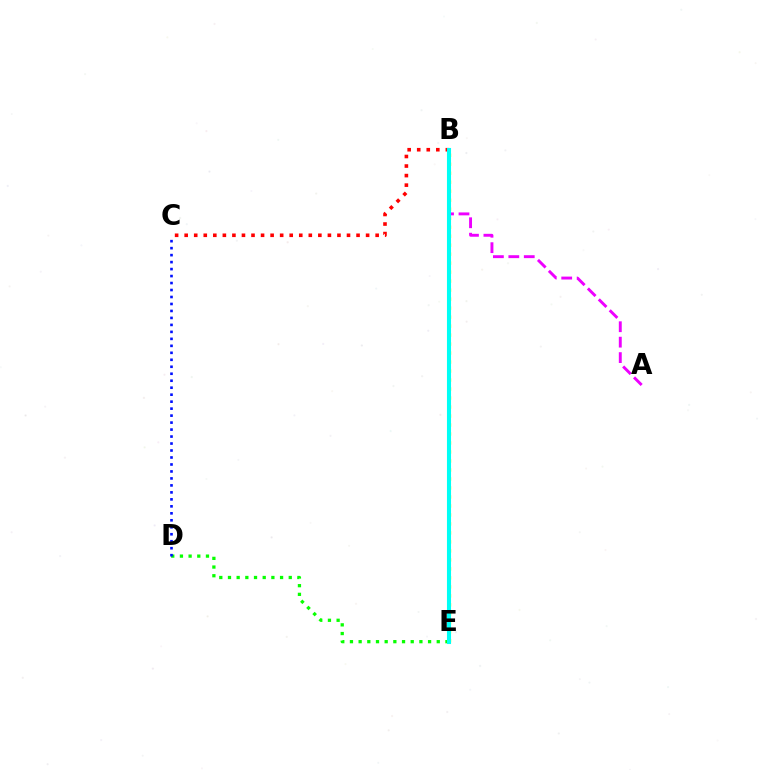{('A', 'B'): [{'color': '#ee00ff', 'line_style': 'dashed', 'thickness': 2.1}], ('B', 'C'): [{'color': '#ff0000', 'line_style': 'dotted', 'thickness': 2.59}], ('B', 'E'): [{'color': '#fcf500', 'line_style': 'dotted', 'thickness': 2.44}, {'color': '#00fff6', 'line_style': 'solid', 'thickness': 2.94}], ('D', 'E'): [{'color': '#08ff00', 'line_style': 'dotted', 'thickness': 2.36}], ('C', 'D'): [{'color': '#0010ff', 'line_style': 'dotted', 'thickness': 1.9}]}